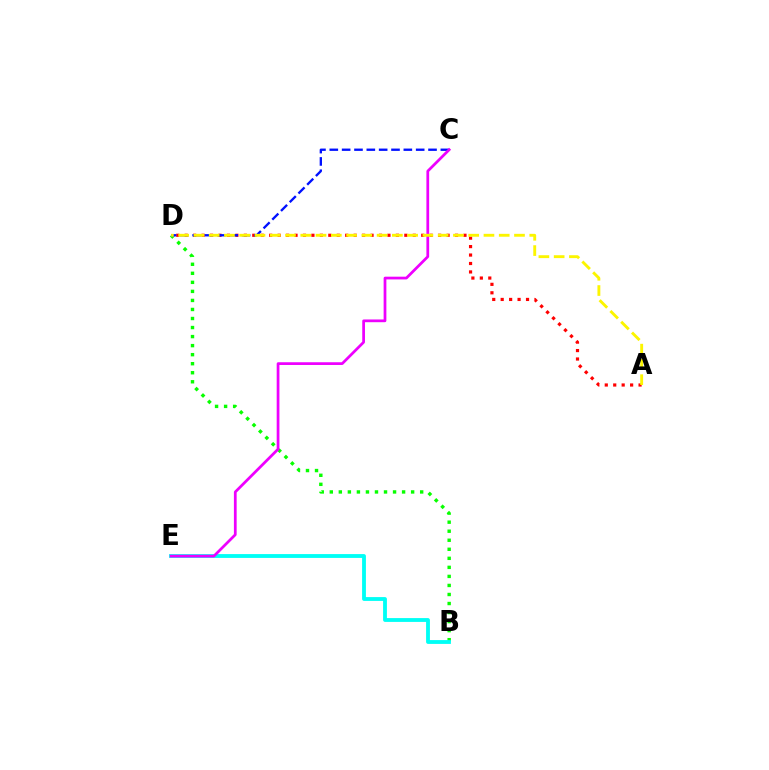{('B', 'D'): [{'color': '#08ff00', 'line_style': 'dotted', 'thickness': 2.46}], ('A', 'D'): [{'color': '#ff0000', 'line_style': 'dotted', 'thickness': 2.3}, {'color': '#fcf500', 'line_style': 'dashed', 'thickness': 2.07}], ('C', 'D'): [{'color': '#0010ff', 'line_style': 'dashed', 'thickness': 1.68}], ('B', 'E'): [{'color': '#00fff6', 'line_style': 'solid', 'thickness': 2.76}], ('C', 'E'): [{'color': '#ee00ff', 'line_style': 'solid', 'thickness': 1.97}]}